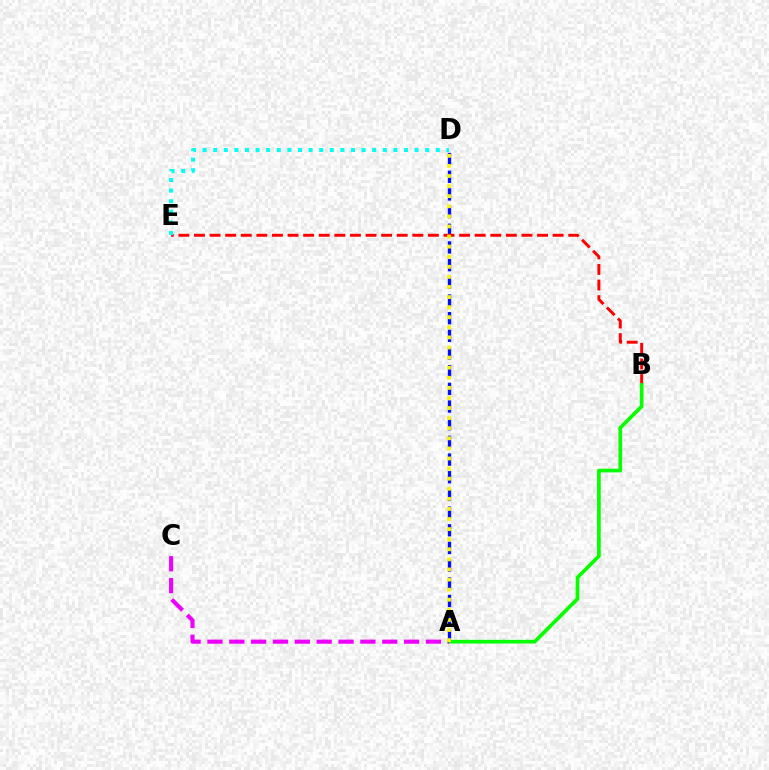{('A', 'D'): [{'color': '#0010ff', 'line_style': 'dashed', 'thickness': 2.4}, {'color': '#fcf500', 'line_style': 'dotted', 'thickness': 2.74}], ('B', 'E'): [{'color': '#ff0000', 'line_style': 'dashed', 'thickness': 2.12}], ('A', 'B'): [{'color': '#08ff00', 'line_style': 'solid', 'thickness': 2.66}], ('A', 'C'): [{'color': '#ee00ff', 'line_style': 'dashed', 'thickness': 2.97}], ('D', 'E'): [{'color': '#00fff6', 'line_style': 'dotted', 'thickness': 2.88}]}